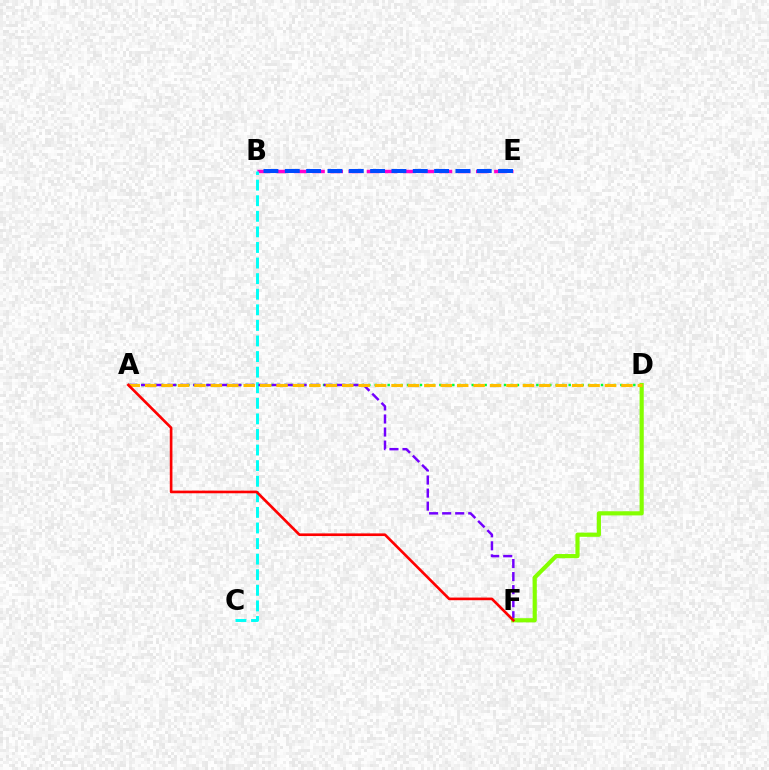{('B', 'E'): [{'color': '#ff00cf', 'line_style': 'dashed', 'thickness': 2.47}, {'color': '#004bff', 'line_style': 'dashed', 'thickness': 2.9}], ('A', 'D'): [{'color': '#00ff39', 'line_style': 'dotted', 'thickness': 1.76}, {'color': '#ffbd00', 'line_style': 'dashed', 'thickness': 2.23}], ('B', 'C'): [{'color': '#00fff6', 'line_style': 'dashed', 'thickness': 2.12}], ('A', 'F'): [{'color': '#7200ff', 'line_style': 'dashed', 'thickness': 1.77}, {'color': '#ff0000', 'line_style': 'solid', 'thickness': 1.91}], ('D', 'F'): [{'color': '#84ff00', 'line_style': 'solid', 'thickness': 2.99}]}